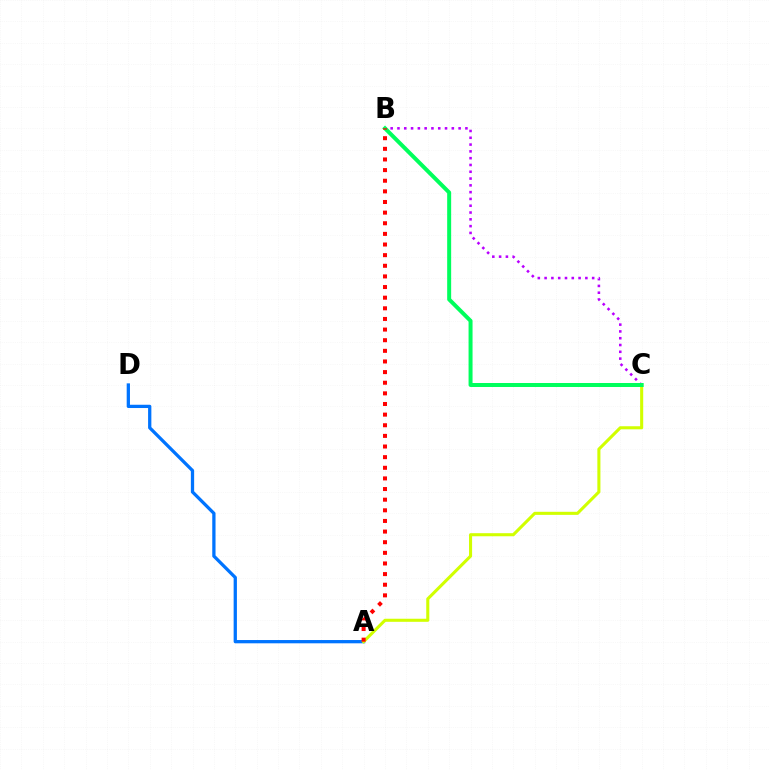{('A', 'D'): [{'color': '#0074ff', 'line_style': 'solid', 'thickness': 2.36}], ('B', 'C'): [{'color': '#b900ff', 'line_style': 'dotted', 'thickness': 1.85}, {'color': '#00ff5c', 'line_style': 'solid', 'thickness': 2.87}], ('A', 'C'): [{'color': '#d1ff00', 'line_style': 'solid', 'thickness': 2.21}], ('A', 'B'): [{'color': '#ff0000', 'line_style': 'dotted', 'thickness': 2.89}]}